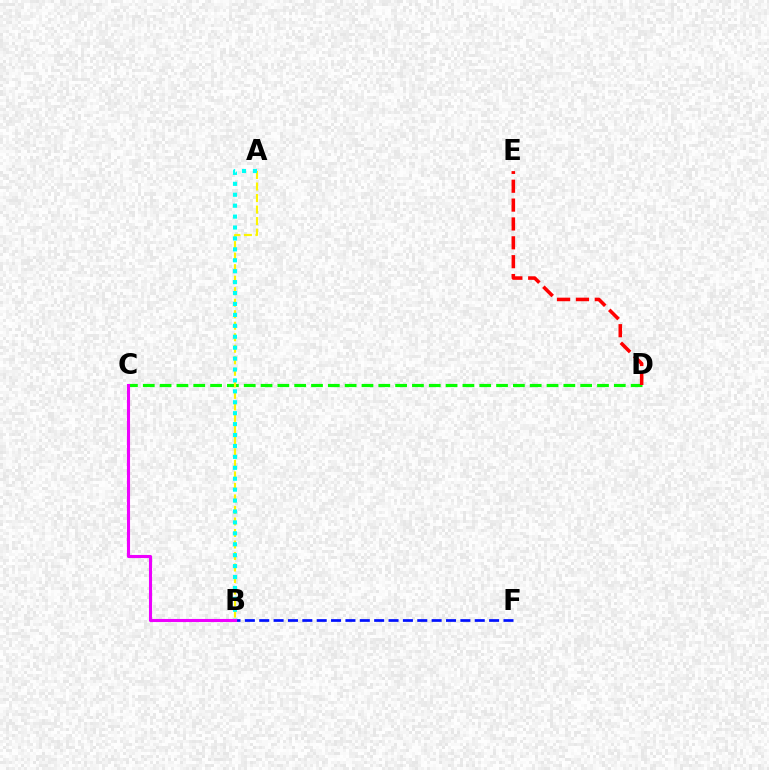{('C', 'D'): [{'color': '#08ff00', 'line_style': 'dashed', 'thickness': 2.29}], ('D', 'E'): [{'color': '#ff0000', 'line_style': 'dashed', 'thickness': 2.56}], ('B', 'F'): [{'color': '#0010ff', 'line_style': 'dashed', 'thickness': 1.95}], ('A', 'B'): [{'color': '#fcf500', 'line_style': 'dashed', 'thickness': 1.56}, {'color': '#00fff6', 'line_style': 'dotted', 'thickness': 2.97}], ('B', 'C'): [{'color': '#ee00ff', 'line_style': 'solid', 'thickness': 2.22}]}